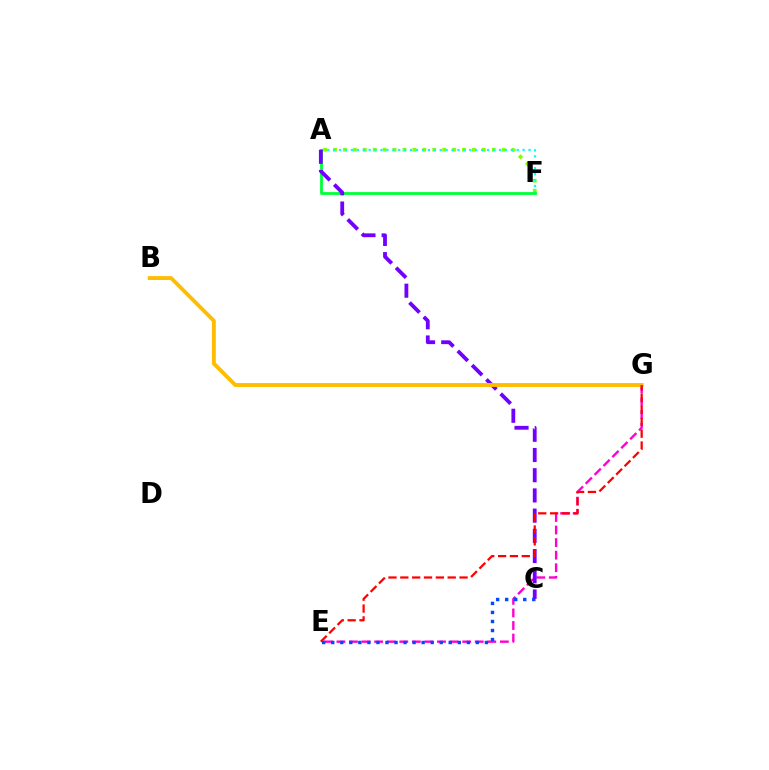{('A', 'F'): [{'color': '#84ff00', 'line_style': 'dotted', 'thickness': 2.69}, {'color': '#00fff6', 'line_style': 'dotted', 'thickness': 1.61}, {'color': '#00ff39', 'line_style': 'solid', 'thickness': 2.02}], ('E', 'G'): [{'color': '#ff00cf', 'line_style': 'dashed', 'thickness': 1.71}, {'color': '#ff0000', 'line_style': 'dashed', 'thickness': 1.61}], ('C', 'E'): [{'color': '#004bff', 'line_style': 'dotted', 'thickness': 2.46}], ('A', 'C'): [{'color': '#7200ff', 'line_style': 'dashed', 'thickness': 2.75}], ('B', 'G'): [{'color': '#ffbd00', 'line_style': 'solid', 'thickness': 2.79}]}